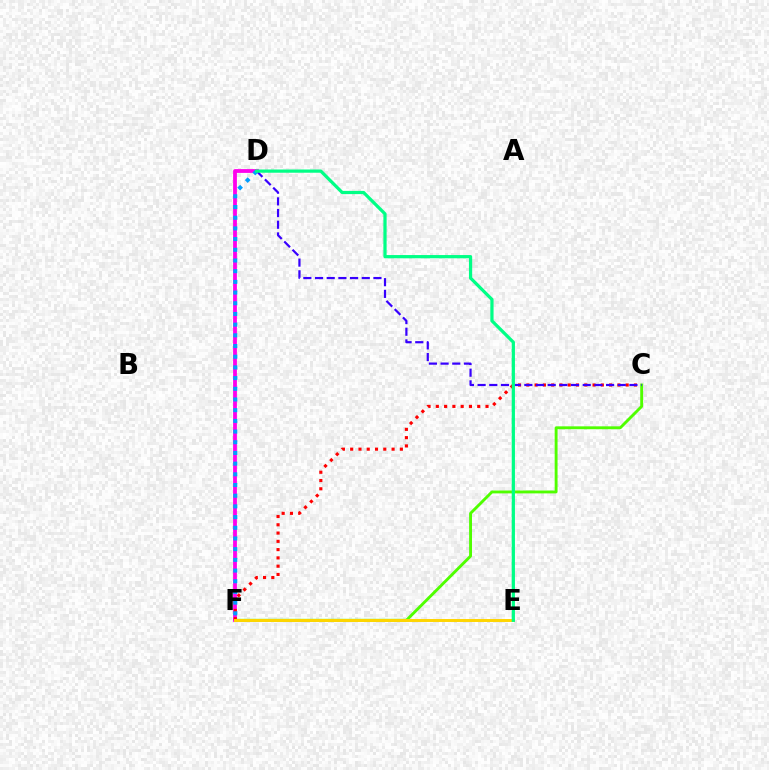{('C', 'F'): [{'color': '#4fff00', 'line_style': 'solid', 'thickness': 2.07}, {'color': '#ff0000', 'line_style': 'dotted', 'thickness': 2.25}], ('D', 'F'): [{'color': '#ff00ed', 'line_style': 'solid', 'thickness': 2.73}, {'color': '#009eff', 'line_style': 'dotted', 'thickness': 2.9}], ('C', 'D'): [{'color': '#3700ff', 'line_style': 'dashed', 'thickness': 1.59}], ('E', 'F'): [{'color': '#ffd500', 'line_style': 'solid', 'thickness': 2.13}], ('D', 'E'): [{'color': '#00ff86', 'line_style': 'solid', 'thickness': 2.33}]}